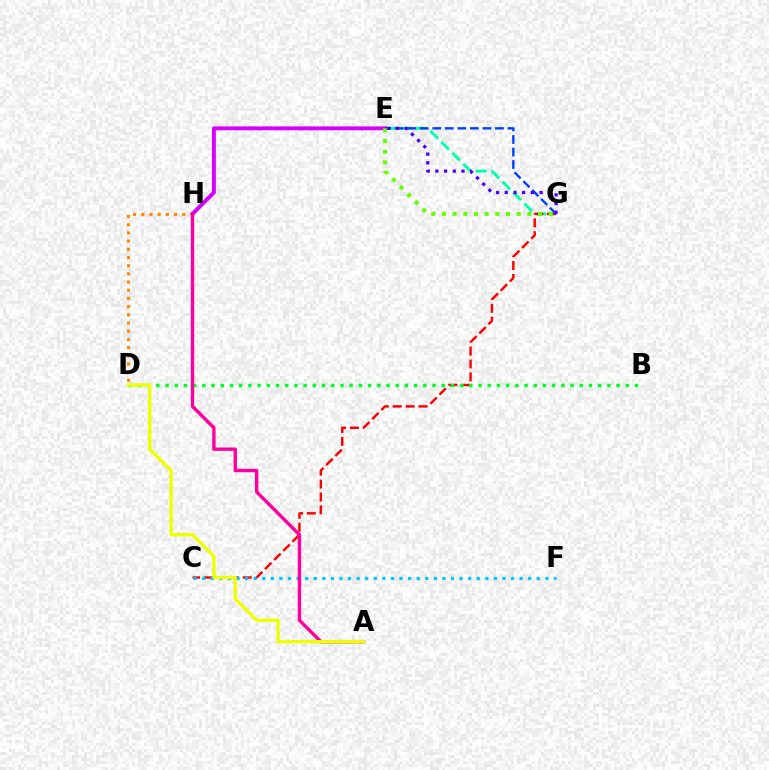{('D', 'H'): [{'color': '#ff8800', 'line_style': 'dotted', 'thickness': 2.23}], ('E', 'G'): [{'color': '#00ffaf', 'line_style': 'dashed', 'thickness': 2.11}, {'color': '#003fff', 'line_style': 'dashed', 'thickness': 1.7}, {'color': '#66ff00', 'line_style': 'dotted', 'thickness': 2.9}, {'color': '#4f00ff', 'line_style': 'dotted', 'thickness': 2.36}], ('C', 'G'): [{'color': '#ff0000', 'line_style': 'dashed', 'thickness': 1.75}], ('E', 'H'): [{'color': '#d600ff', 'line_style': 'solid', 'thickness': 2.8}], ('B', 'D'): [{'color': '#00ff27', 'line_style': 'dotted', 'thickness': 2.5}], ('C', 'F'): [{'color': '#00c7ff', 'line_style': 'dotted', 'thickness': 2.33}], ('A', 'H'): [{'color': '#ff00a0', 'line_style': 'solid', 'thickness': 2.44}], ('A', 'D'): [{'color': '#eeff00', 'line_style': 'solid', 'thickness': 2.37}]}